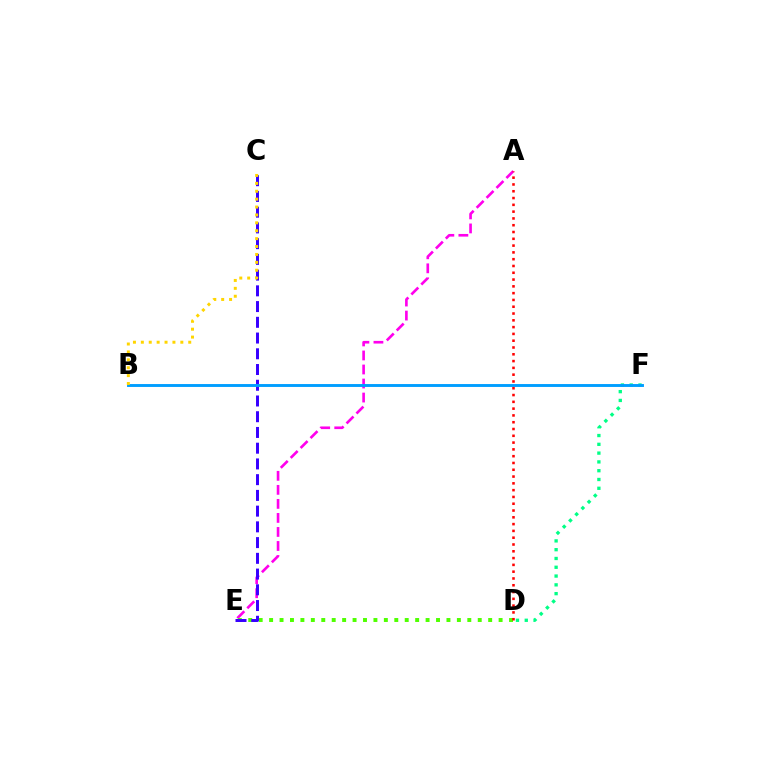{('A', 'E'): [{'color': '#ff00ed', 'line_style': 'dashed', 'thickness': 1.91}], ('D', 'E'): [{'color': '#4fff00', 'line_style': 'dotted', 'thickness': 2.83}], ('D', 'F'): [{'color': '#00ff86', 'line_style': 'dotted', 'thickness': 2.39}], ('C', 'E'): [{'color': '#3700ff', 'line_style': 'dashed', 'thickness': 2.14}], ('B', 'F'): [{'color': '#009eff', 'line_style': 'solid', 'thickness': 2.09}], ('A', 'D'): [{'color': '#ff0000', 'line_style': 'dotted', 'thickness': 1.85}], ('B', 'C'): [{'color': '#ffd500', 'line_style': 'dotted', 'thickness': 2.15}]}